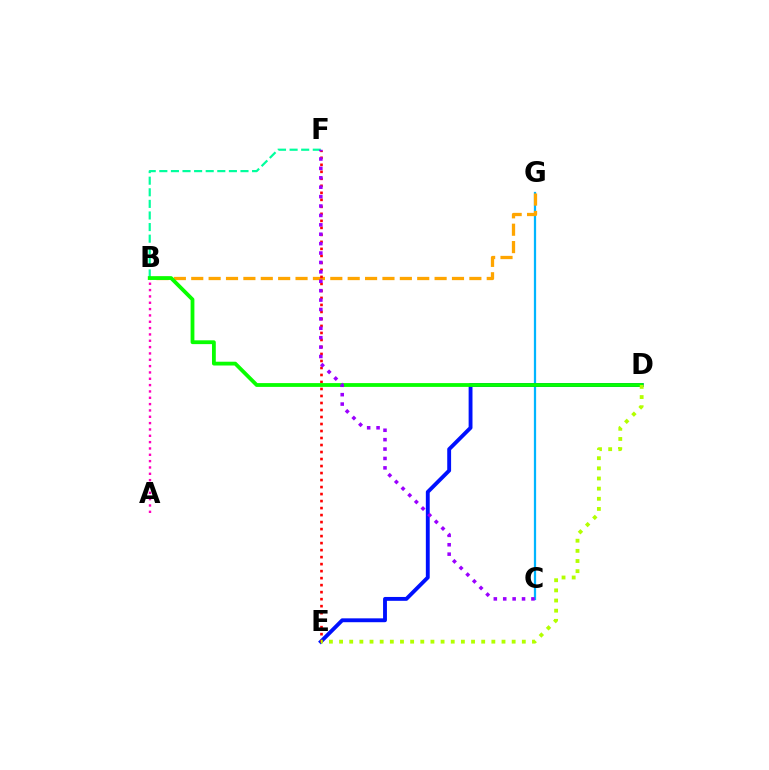{('C', 'G'): [{'color': '#00b5ff', 'line_style': 'solid', 'thickness': 1.62}], ('A', 'B'): [{'color': '#ff00bd', 'line_style': 'dotted', 'thickness': 1.72}], ('D', 'E'): [{'color': '#0010ff', 'line_style': 'solid', 'thickness': 2.78}, {'color': '#b3ff00', 'line_style': 'dotted', 'thickness': 2.76}], ('B', 'G'): [{'color': '#ffa500', 'line_style': 'dashed', 'thickness': 2.36}], ('E', 'F'): [{'color': '#ff0000', 'line_style': 'dotted', 'thickness': 1.9}], ('B', 'F'): [{'color': '#00ff9d', 'line_style': 'dashed', 'thickness': 1.58}], ('B', 'D'): [{'color': '#08ff00', 'line_style': 'solid', 'thickness': 2.74}], ('C', 'F'): [{'color': '#9b00ff', 'line_style': 'dotted', 'thickness': 2.56}]}